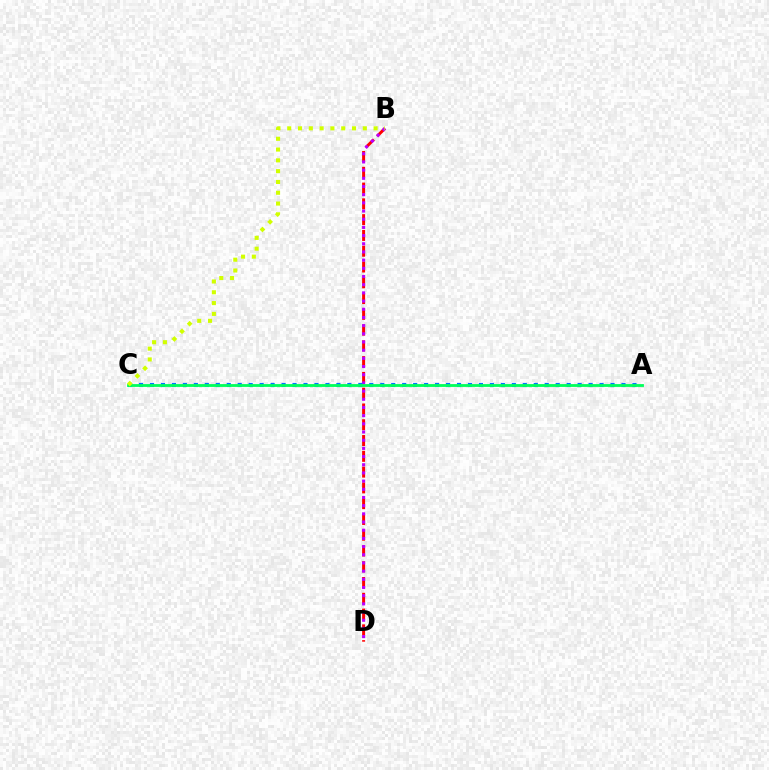{('B', 'D'): [{'color': '#ff0000', 'line_style': 'dashed', 'thickness': 2.14}, {'color': '#b900ff', 'line_style': 'dotted', 'thickness': 2.22}], ('A', 'C'): [{'color': '#0074ff', 'line_style': 'dotted', 'thickness': 2.98}, {'color': '#00ff5c', 'line_style': 'solid', 'thickness': 2.02}], ('B', 'C'): [{'color': '#d1ff00', 'line_style': 'dotted', 'thickness': 2.93}]}